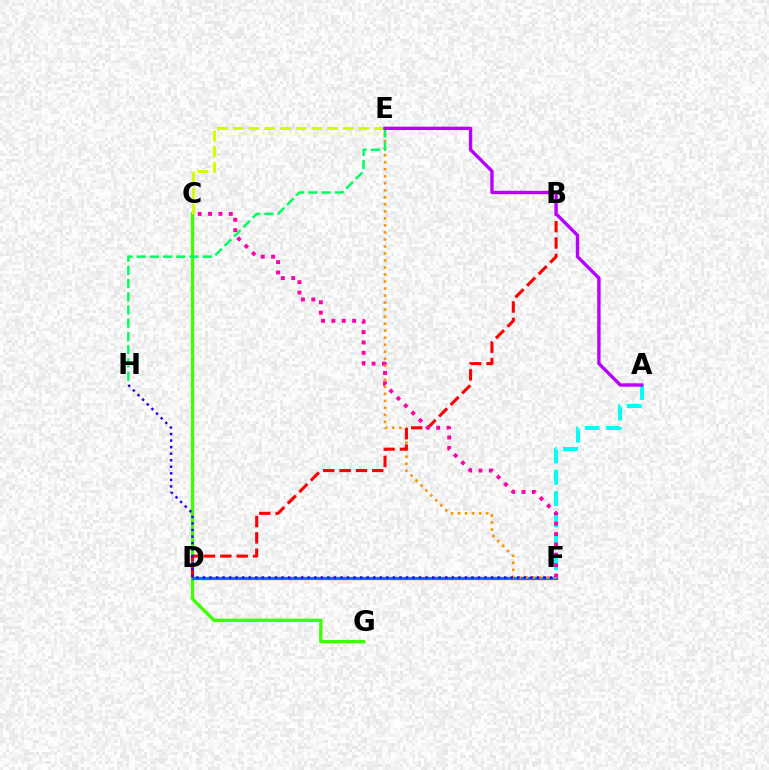{('C', 'G'): [{'color': '#3dff00', 'line_style': 'solid', 'thickness': 2.41}], ('D', 'F'): [{'color': '#0074ff', 'line_style': 'solid', 'thickness': 2.33}], ('E', 'F'): [{'color': '#ff9400', 'line_style': 'dotted', 'thickness': 1.91}], ('A', 'F'): [{'color': '#00fff6', 'line_style': 'dashed', 'thickness': 2.9}], ('B', 'D'): [{'color': '#ff0000', 'line_style': 'dashed', 'thickness': 2.22}], ('C', 'E'): [{'color': '#d1ff00', 'line_style': 'dashed', 'thickness': 2.13}], ('E', 'H'): [{'color': '#00ff5c', 'line_style': 'dashed', 'thickness': 1.8}], ('A', 'E'): [{'color': '#b900ff', 'line_style': 'solid', 'thickness': 2.42}], ('F', 'H'): [{'color': '#2500ff', 'line_style': 'dotted', 'thickness': 1.78}], ('C', 'F'): [{'color': '#ff00ac', 'line_style': 'dotted', 'thickness': 2.82}]}